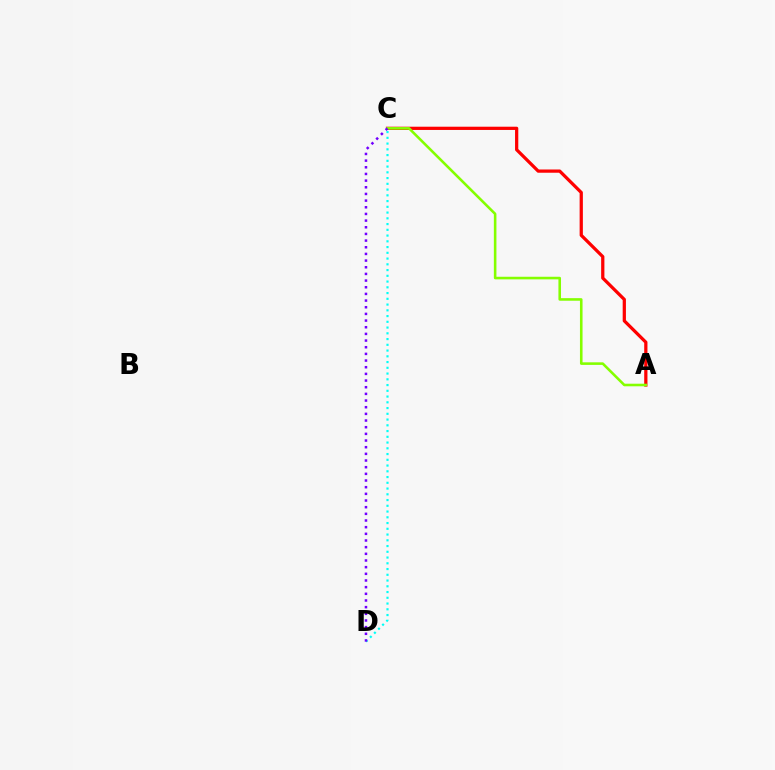{('A', 'C'): [{'color': '#ff0000', 'line_style': 'solid', 'thickness': 2.33}, {'color': '#84ff00', 'line_style': 'solid', 'thickness': 1.86}], ('C', 'D'): [{'color': '#00fff6', 'line_style': 'dotted', 'thickness': 1.56}, {'color': '#7200ff', 'line_style': 'dotted', 'thickness': 1.81}]}